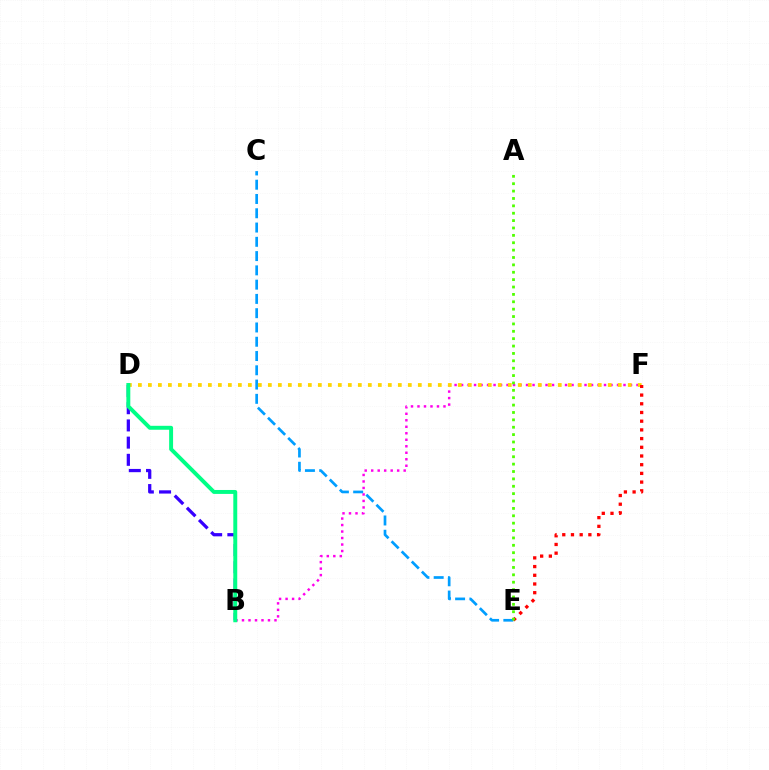{('B', 'F'): [{'color': '#ff00ed', 'line_style': 'dotted', 'thickness': 1.77}], ('C', 'E'): [{'color': '#009eff', 'line_style': 'dashed', 'thickness': 1.94}], ('D', 'F'): [{'color': '#ffd500', 'line_style': 'dotted', 'thickness': 2.72}], ('E', 'F'): [{'color': '#ff0000', 'line_style': 'dotted', 'thickness': 2.36}], ('B', 'D'): [{'color': '#3700ff', 'line_style': 'dashed', 'thickness': 2.34}, {'color': '#00ff86', 'line_style': 'solid', 'thickness': 2.83}], ('A', 'E'): [{'color': '#4fff00', 'line_style': 'dotted', 'thickness': 2.01}]}